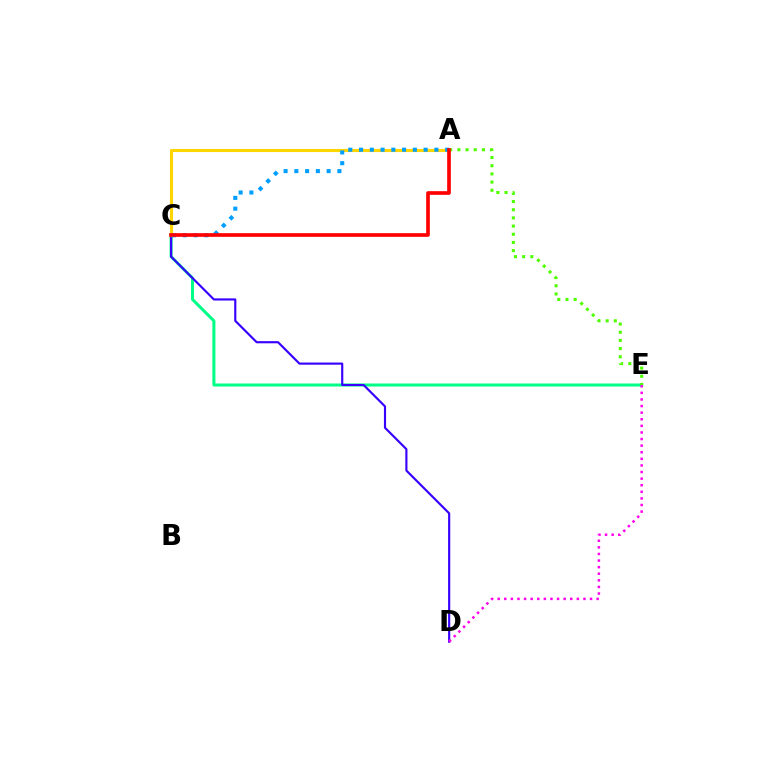{('C', 'E'): [{'color': '#00ff86', 'line_style': 'solid', 'thickness': 2.17}], ('C', 'D'): [{'color': '#3700ff', 'line_style': 'solid', 'thickness': 1.55}], ('A', 'E'): [{'color': '#4fff00', 'line_style': 'dotted', 'thickness': 2.22}], ('D', 'E'): [{'color': '#ff00ed', 'line_style': 'dotted', 'thickness': 1.79}], ('A', 'C'): [{'color': '#ffd500', 'line_style': 'solid', 'thickness': 2.23}, {'color': '#009eff', 'line_style': 'dotted', 'thickness': 2.92}, {'color': '#ff0000', 'line_style': 'solid', 'thickness': 2.63}]}